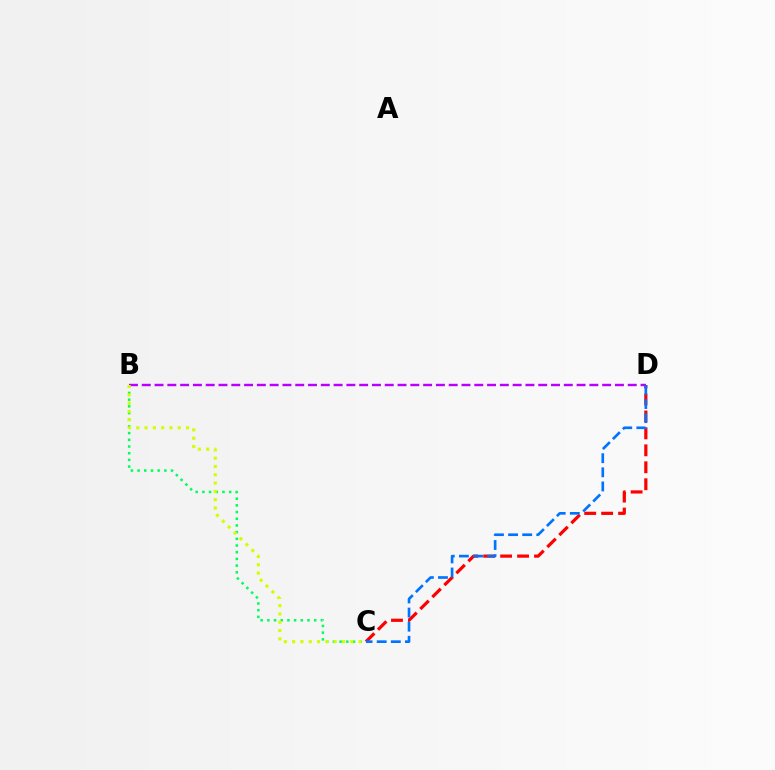{('C', 'D'): [{'color': '#ff0000', 'line_style': 'dashed', 'thickness': 2.3}, {'color': '#0074ff', 'line_style': 'dashed', 'thickness': 1.92}], ('B', 'C'): [{'color': '#00ff5c', 'line_style': 'dotted', 'thickness': 1.82}, {'color': '#d1ff00', 'line_style': 'dotted', 'thickness': 2.26}], ('B', 'D'): [{'color': '#b900ff', 'line_style': 'dashed', 'thickness': 1.74}]}